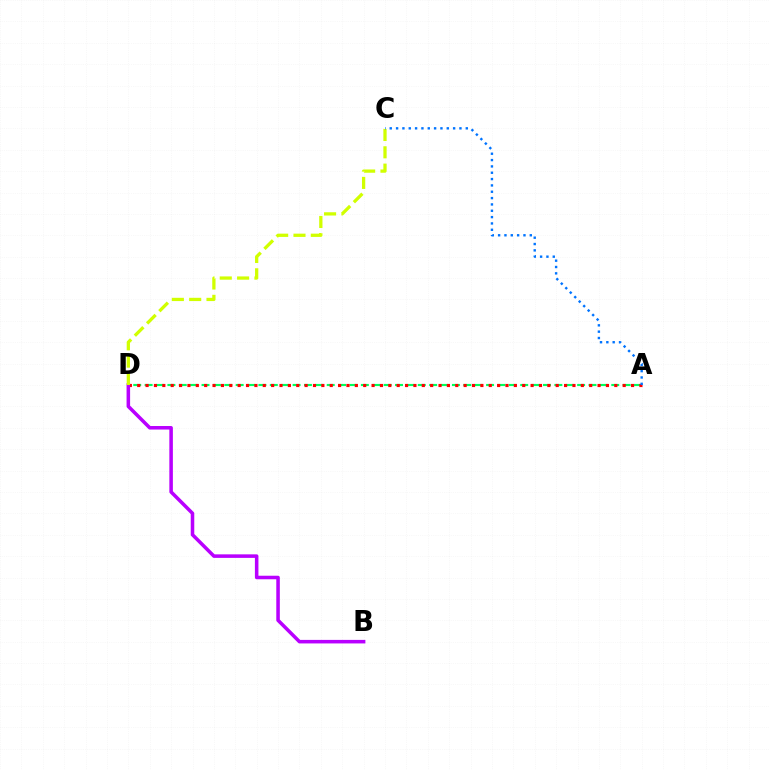{('A', 'D'): [{'color': '#00ff5c', 'line_style': 'dashed', 'thickness': 1.55}, {'color': '#ff0000', 'line_style': 'dotted', 'thickness': 2.27}], ('B', 'D'): [{'color': '#b900ff', 'line_style': 'solid', 'thickness': 2.55}], ('C', 'D'): [{'color': '#d1ff00', 'line_style': 'dashed', 'thickness': 2.35}], ('A', 'C'): [{'color': '#0074ff', 'line_style': 'dotted', 'thickness': 1.72}]}